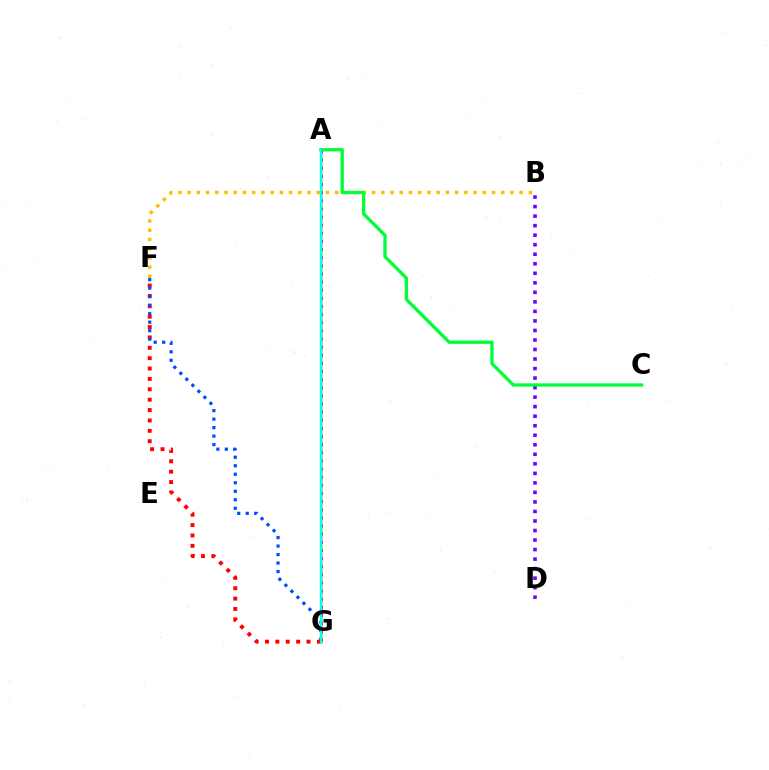{('F', 'G'): [{'color': '#ff0000', 'line_style': 'dotted', 'thickness': 2.82}, {'color': '#004bff', 'line_style': 'dotted', 'thickness': 2.31}], ('B', 'D'): [{'color': '#7200ff', 'line_style': 'dotted', 'thickness': 2.59}], ('B', 'F'): [{'color': '#ffbd00', 'line_style': 'dotted', 'thickness': 2.51}], ('A', 'G'): [{'color': '#84ff00', 'line_style': 'solid', 'thickness': 1.9}, {'color': '#ff00cf', 'line_style': 'dotted', 'thickness': 2.21}, {'color': '#00fff6', 'line_style': 'solid', 'thickness': 1.68}], ('A', 'C'): [{'color': '#00ff39', 'line_style': 'solid', 'thickness': 2.38}]}